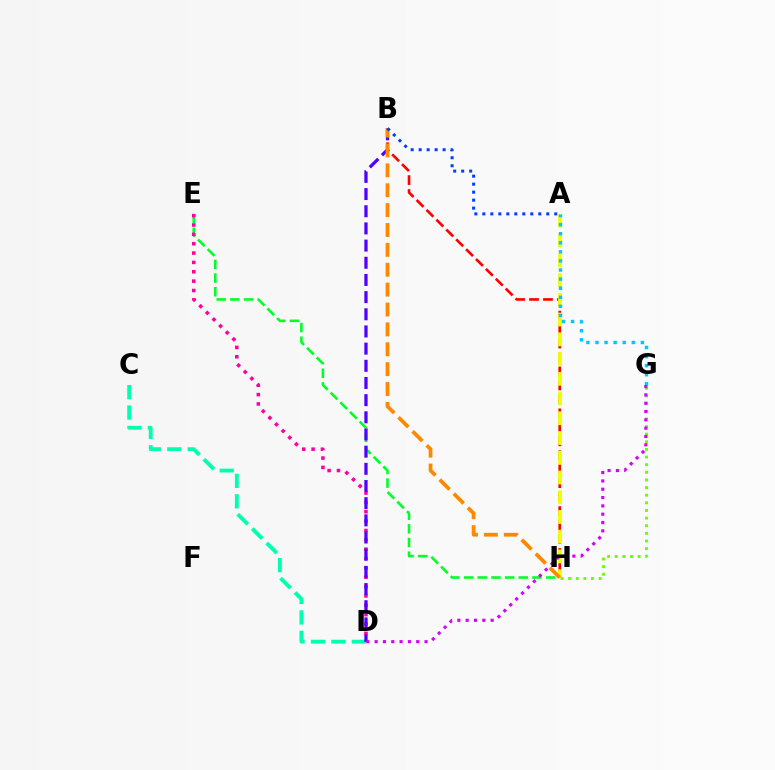{('E', 'H'): [{'color': '#00ff27', 'line_style': 'dashed', 'thickness': 1.86}], ('B', 'H'): [{'color': '#ff0000', 'line_style': 'dashed', 'thickness': 1.9}, {'color': '#ff8800', 'line_style': 'dashed', 'thickness': 2.7}], ('A', 'H'): [{'color': '#eeff00', 'line_style': 'dashed', 'thickness': 2.68}], ('G', 'H'): [{'color': '#66ff00', 'line_style': 'dotted', 'thickness': 2.07}], ('C', 'D'): [{'color': '#00ffaf', 'line_style': 'dashed', 'thickness': 2.77}], ('A', 'G'): [{'color': '#00c7ff', 'line_style': 'dotted', 'thickness': 2.47}], ('D', 'E'): [{'color': '#ff00a0', 'line_style': 'dotted', 'thickness': 2.54}], ('B', 'D'): [{'color': '#4f00ff', 'line_style': 'dashed', 'thickness': 2.33}], ('D', 'G'): [{'color': '#d600ff', 'line_style': 'dotted', 'thickness': 2.26}], ('A', 'B'): [{'color': '#003fff', 'line_style': 'dotted', 'thickness': 2.17}]}